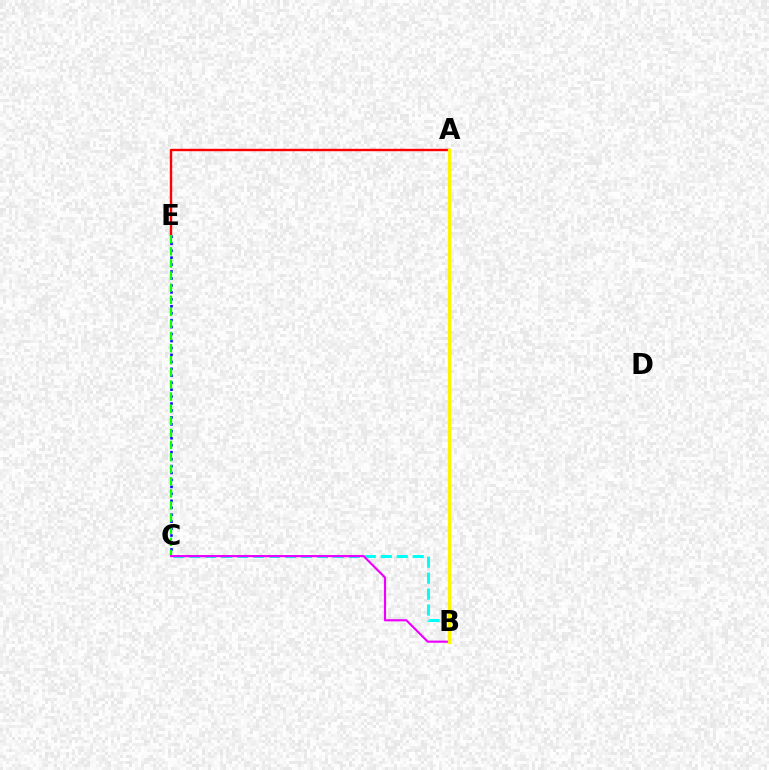{('B', 'C'): [{'color': '#00fff6', 'line_style': 'dashed', 'thickness': 2.17}, {'color': '#ee00ff', 'line_style': 'solid', 'thickness': 1.56}], ('C', 'E'): [{'color': '#0010ff', 'line_style': 'dotted', 'thickness': 1.89}, {'color': '#08ff00', 'line_style': 'dashed', 'thickness': 1.64}], ('A', 'E'): [{'color': '#ff0000', 'line_style': 'solid', 'thickness': 1.73}], ('A', 'B'): [{'color': '#fcf500', 'line_style': 'solid', 'thickness': 2.35}]}